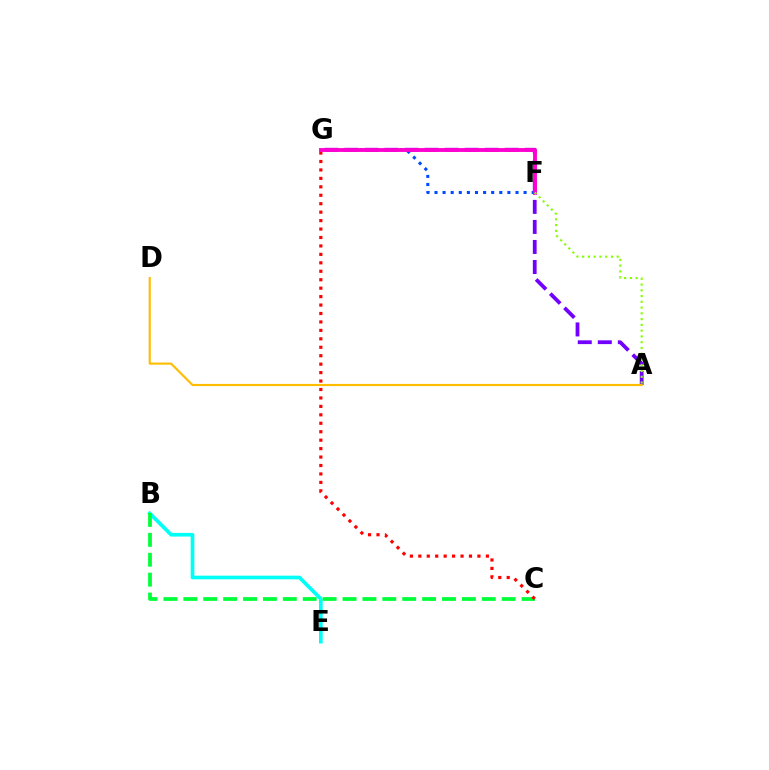{('B', 'E'): [{'color': '#00fff6', 'line_style': 'solid', 'thickness': 2.65}], ('A', 'G'): [{'color': '#7200ff', 'line_style': 'dashed', 'thickness': 2.72}], ('B', 'C'): [{'color': '#00ff39', 'line_style': 'dashed', 'thickness': 2.7}], ('C', 'G'): [{'color': '#ff0000', 'line_style': 'dotted', 'thickness': 2.29}], ('F', 'G'): [{'color': '#004bff', 'line_style': 'dotted', 'thickness': 2.2}, {'color': '#ff00cf', 'line_style': 'solid', 'thickness': 2.77}], ('A', 'F'): [{'color': '#84ff00', 'line_style': 'dotted', 'thickness': 1.57}], ('A', 'D'): [{'color': '#ffbd00', 'line_style': 'solid', 'thickness': 1.54}]}